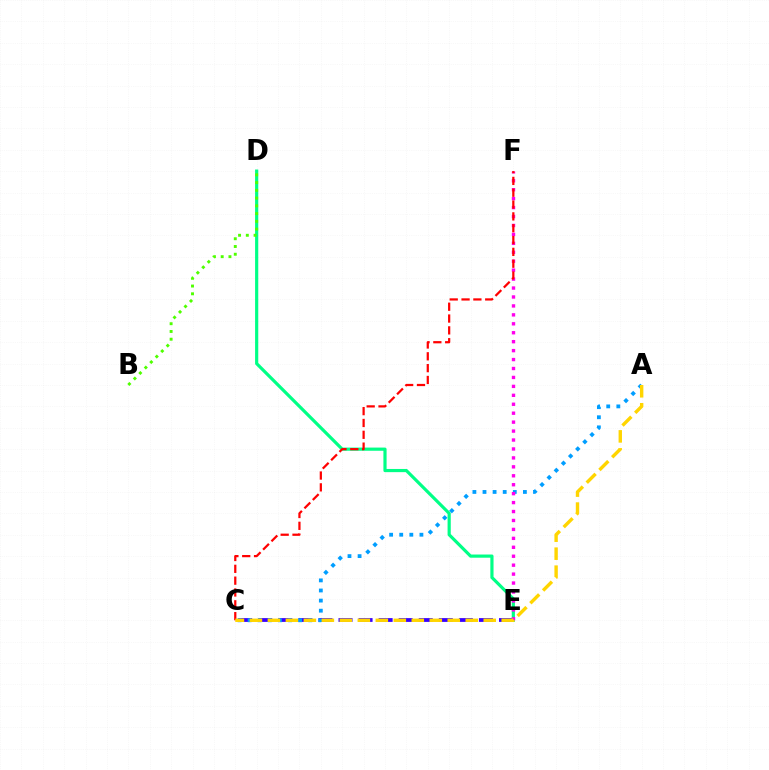{('C', 'E'): [{'color': '#3700ff', 'line_style': 'dashed', 'thickness': 2.73}], ('D', 'E'): [{'color': '#00ff86', 'line_style': 'solid', 'thickness': 2.29}], ('A', 'C'): [{'color': '#009eff', 'line_style': 'dotted', 'thickness': 2.74}, {'color': '#ffd500', 'line_style': 'dashed', 'thickness': 2.44}], ('E', 'F'): [{'color': '#ff00ed', 'line_style': 'dotted', 'thickness': 2.43}], ('C', 'F'): [{'color': '#ff0000', 'line_style': 'dashed', 'thickness': 1.61}], ('B', 'D'): [{'color': '#4fff00', 'line_style': 'dotted', 'thickness': 2.11}]}